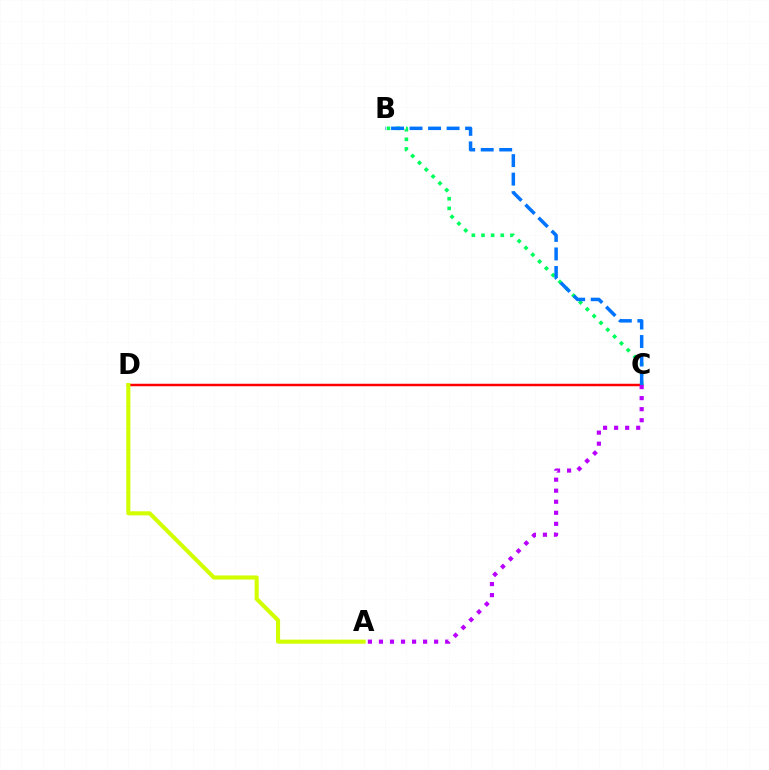{('B', 'C'): [{'color': '#00ff5c', 'line_style': 'dotted', 'thickness': 2.62}, {'color': '#0074ff', 'line_style': 'dashed', 'thickness': 2.51}], ('C', 'D'): [{'color': '#ff0000', 'line_style': 'solid', 'thickness': 1.79}], ('A', 'D'): [{'color': '#d1ff00', 'line_style': 'solid', 'thickness': 2.95}], ('A', 'C'): [{'color': '#b900ff', 'line_style': 'dotted', 'thickness': 3.0}]}